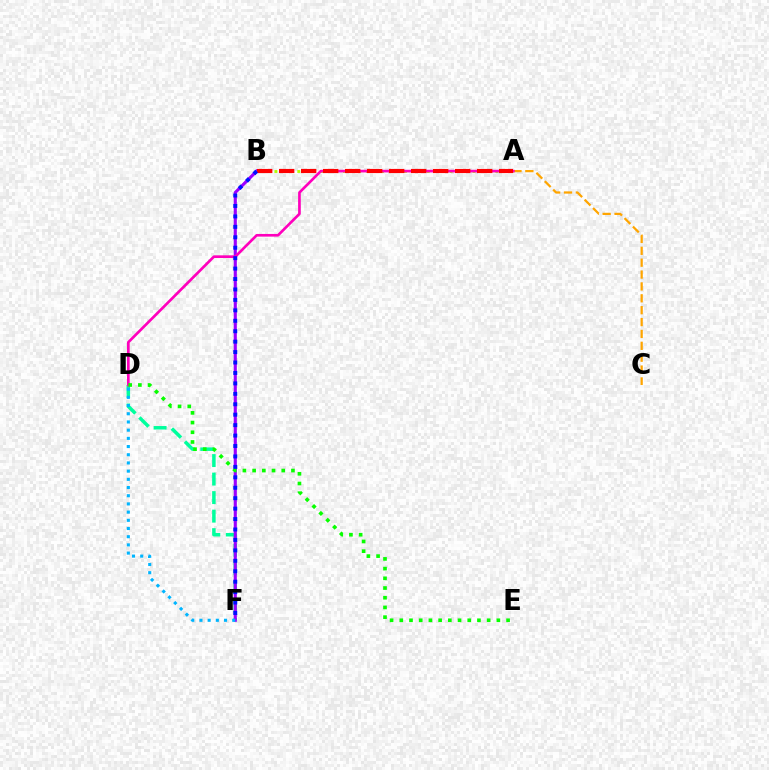{('D', 'F'): [{'color': '#00ff9d', 'line_style': 'dashed', 'thickness': 2.52}, {'color': '#00b5ff', 'line_style': 'dotted', 'thickness': 2.23}], ('B', 'F'): [{'color': '#9b00ff', 'line_style': 'solid', 'thickness': 2.24}, {'color': '#0010ff', 'line_style': 'dotted', 'thickness': 2.84}], ('A', 'B'): [{'color': '#b3ff00', 'line_style': 'dotted', 'thickness': 2.07}, {'color': '#ff0000', 'line_style': 'dashed', 'thickness': 2.99}], ('A', 'C'): [{'color': '#ffa500', 'line_style': 'dashed', 'thickness': 1.61}], ('A', 'D'): [{'color': '#ff00bd', 'line_style': 'solid', 'thickness': 1.93}], ('D', 'E'): [{'color': '#08ff00', 'line_style': 'dotted', 'thickness': 2.64}]}